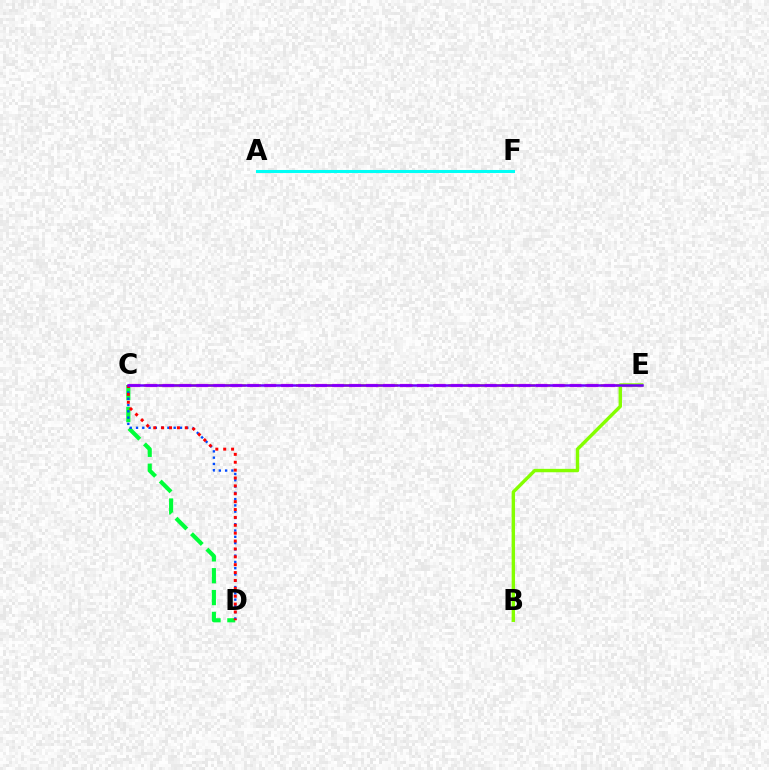{('C', 'E'): [{'color': '#ffbd00', 'line_style': 'dashed', 'thickness': 2.07}, {'color': '#ff00cf', 'line_style': 'dashed', 'thickness': 2.3}, {'color': '#7200ff', 'line_style': 'solid', 'thickness': 1.8}], ('C', 'D'): [{'color': '#00ff39', 'line_style': 'dashed', 'thickness': 2.97}, {'color': '#004bff', 'line_style': 'dotted', 'thickness': 1.71}, {'color': '#ff0000', 'line_style': 'dotted', 'thickness': 2.14}], ('A', 'F'): [{'color': '#00fff6', 'line_style': 'solid', 'thickness': 2.2}], ('B', 'E'): [{'color': '#84ff00', 'line_style': 'solid', 'thickness': 2.45}]}